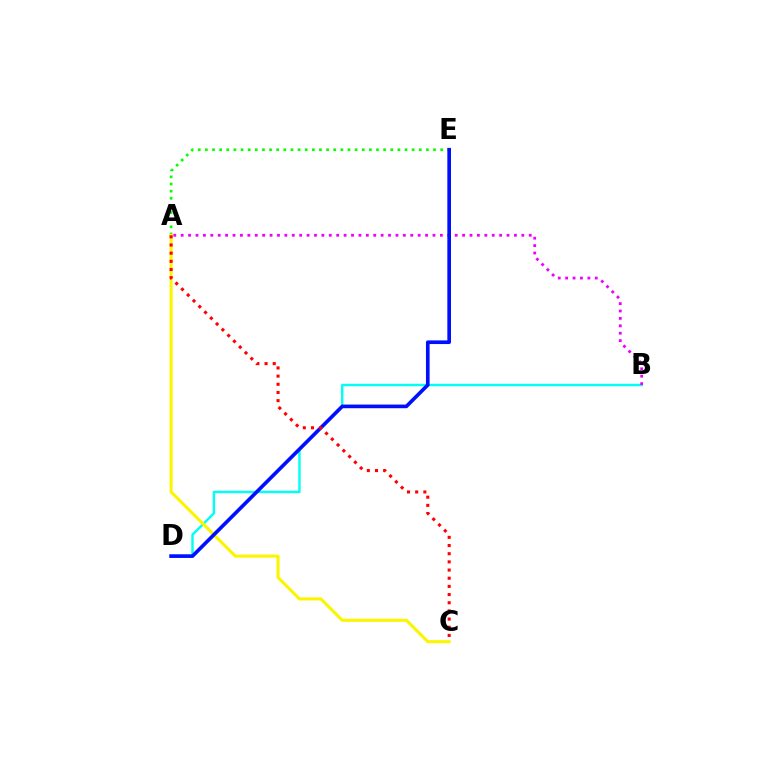{('B', 'D'): [{'color': '#00fff6', 'line_style': 'solid', 'thickness': 1.74}], ('A', 'B'): [{'color': '#ee00ff', 'line_style': 'dotted', 'thickness': 2.01}], ('A', 'E'): [{'color': '#08ff00', 'line_style': 'dotted', 'thickness': 1.94}], ('A', 'C'): [{'color': '#fcf500', 'line_style': 'solid', 'thickness': 2.22}, {'color': '#ff0000', 'line_style': 'dotted', 'thickness': 2.22}], ('D', 'E'): [{'color': '#0010ff', 'line_style': 'solid', 'thickness': 2.63}]}